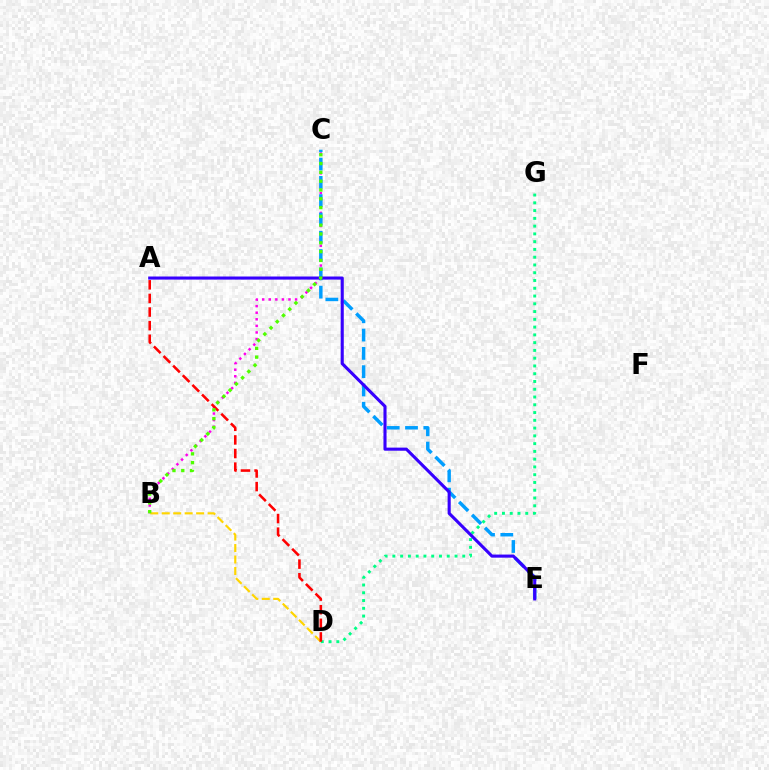{('B', 'C'): [{'color': '#ff00ed', 'line_style': 'dotted', 'thickness': 1.79}, {'color': '#4fff00', 'line_style': 'dotted', 'thickness': 2.39}], ('C', 'E'): [{'color': '#009eff', 'line_style': 'dashed', 'thickness': 2.49}], ('B', 'D'): [{'color': '#ffd500', 'line_style': 'dashed', 'thickness': 1.56}], ('D', 'G'): [{'color': '#00ff86', 'line_style': 'dotted', 'thickness': 2.11}], ('A', 'D'): [{'color': '#ff0000', 'line_style': 'dashed', 'thickness': 1.85}], ('A', 'E'): [{'color': '#3700ff', 'line_style': 'solid', 'thickness': 2.23}]}